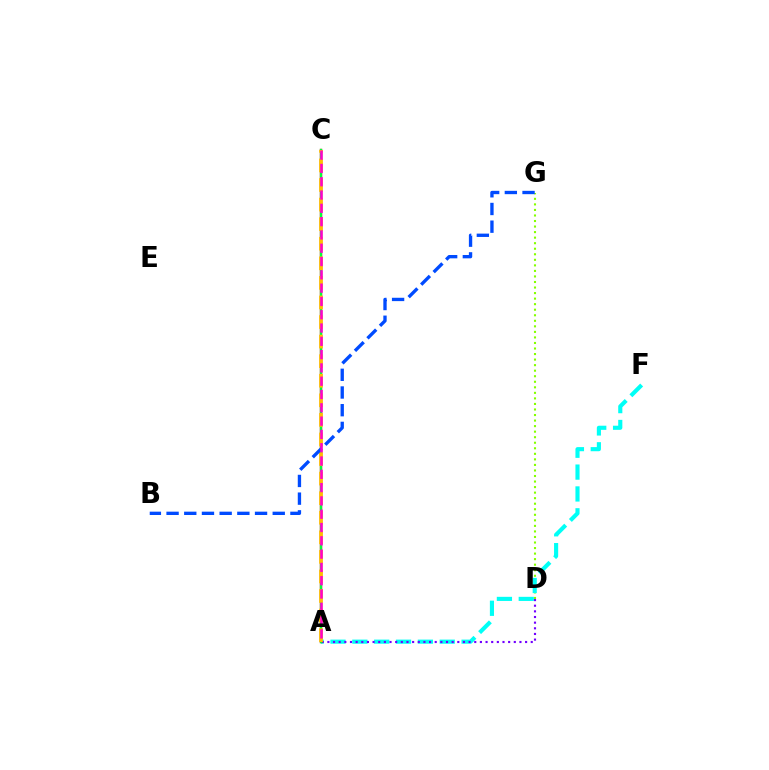{('D', 'G'): [{'color': '#84ff00', 'line_style': 'dotted', 'thickness': 1.51}], ('A', 'F'): [{'color': '#00fff6', 'line_style': 'dashed', 'thickness': 2.97}], ('A', 'D'): [{'color': '#7200ff', 'line_style': 'dotted', 'thickness': 1.53}], ('A', 'C'): [{'color': '#ff0000', 'line_style': 'solid', 'thickness': 1.7}, {'color': '#00ff39', 'line_style': 'solid', 'thickness': 1.65}, {'color': '#ffbd00', 'line_style': 'dashed', 'thickness': 2.66}, {'color': '#ff00cf', 'line_style': 'dashed', 'thickness': 1.81}], ('B', 'G'): [{'color': '#004bff', 'line_style': 'dashed', 'thickness': 2.4}]}